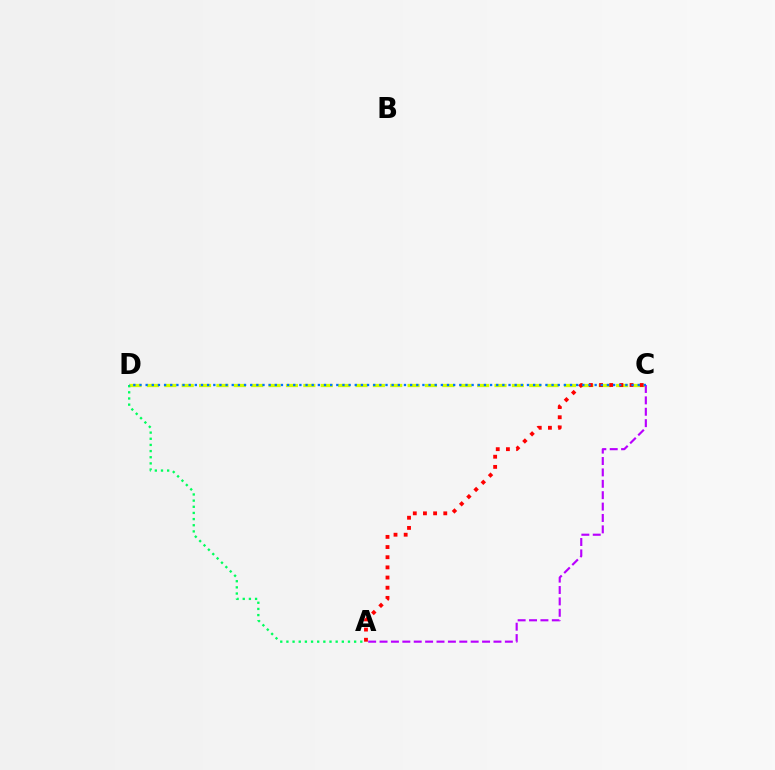{('C', 'D'): [{'color': '#d1ff00', 'line_style': 'dashed', 'thickness': 2.36}, {'color': '#0074ff', 'line_style': 'dotted', 'thickness': 1.67}], ('A', 'D'): [{'color': '#00ff5c', 'line_style': 'dotted', 'thickness': 1.67}], ('A', 'C'): [{'color': '#ff0000', 'line_style': 'dotted', 'thickness': 2.76}, {'color': '#b900ff', 'line_style': 'dashed', 'thickness': 1.55}]}